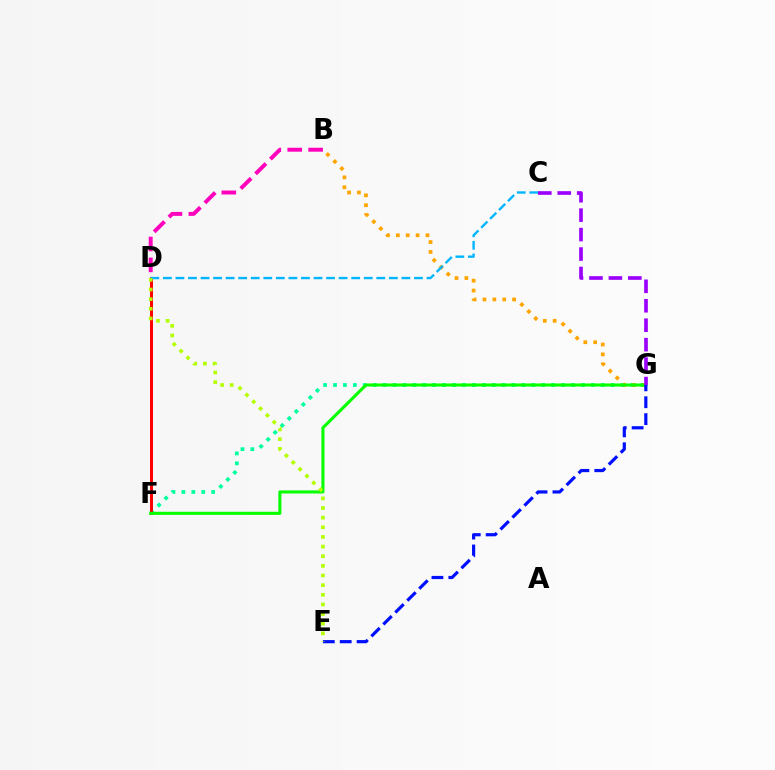{('F', 'G'): [{'color': '#00ff9d', 'line_style': 'dotted', 'thickness': 2.69}, {'color': '#08ff00', 'line_style': 'solid', 'thickness': 2.22}], ('B', 'G'): [{'color': '#ffa500', 'line_style': 'dotted', 'thickness': 2.68}], ('D', 'F'): [{'color': '#ff0000', 'line_style': 'solid', 'thickness': 2.15}], ('C', 'D'): [{'color': '#00b5ff', 'line_style': 'dashed', 'thickness': 1.71}], ('E', 'G'): [{'color': '#0010ff', 'line_style': 'dashed', 'thickness': 2.29}], ('C', 'G'): [{'color': '#9b00ff', 'line_style': 'dashed', 'thickness': 2.64}], ('D', 'E'): [{'color': '#b3ff00', 'line_style': 'dotted', 'thickness': 2.62}], ('B', 'D'): [{'color': '#ff00bd', 'line_style': 'dashed', 'thickness': 2.84}]}